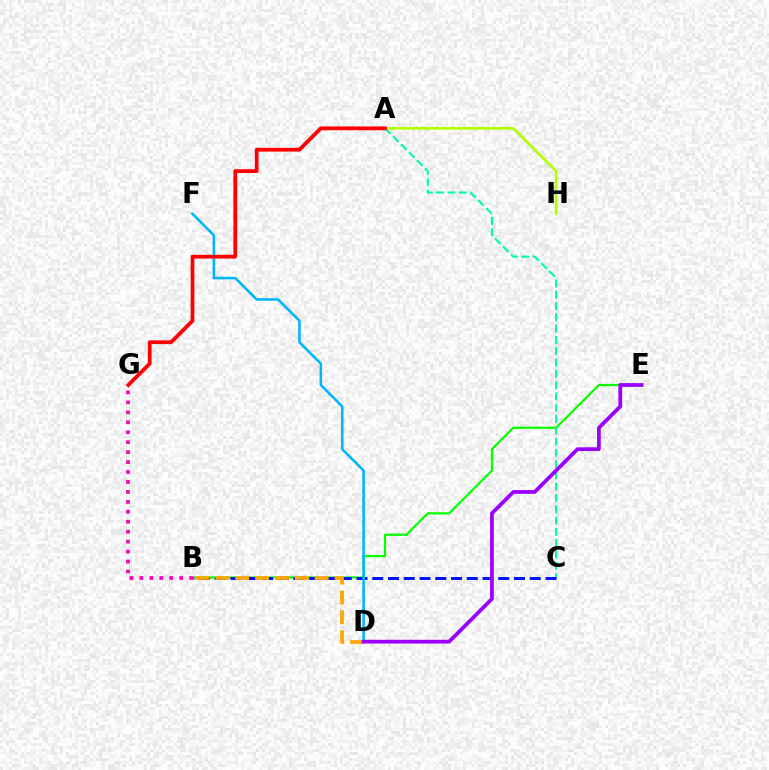{('B', 'E'): [{'color': '#08ff00', 'line_style': 'solid', 'thickness': 1.59}], ('A', 'C'): [{'color': '#00ff9d', 'line_style': 'dashed', 'thickness': 1.53}], ('B', 'C'): [{'color': '#0010ff', 'line_style': 'dashed', 'thickness': 2.14}], ('D', 'F'): [{'color': '#00b5ff', 'line_style': 'solid', 'thickness': 1.85}], ('A', 'H'): [{'color': '#b3ff00', 'line_style': 'solid', 'thickness': 1.92}], ('B', 'D'): [{'color': '#ffa500', 'line_style': 'dashed', 'thickness': 2.7}], ('A', 'G'): [{'color': '#ff0000', 'line_style': 'solid', 'thickness': 2.71}], ('D', 'E'): [{'color': '#9b00ff', 'line_style': 'solid', 'thickness': 2.71}], ('B', 'G'): [{'color': '#ff00bd', 'line_style': 'dotted', 'thickness': 2.7}]}